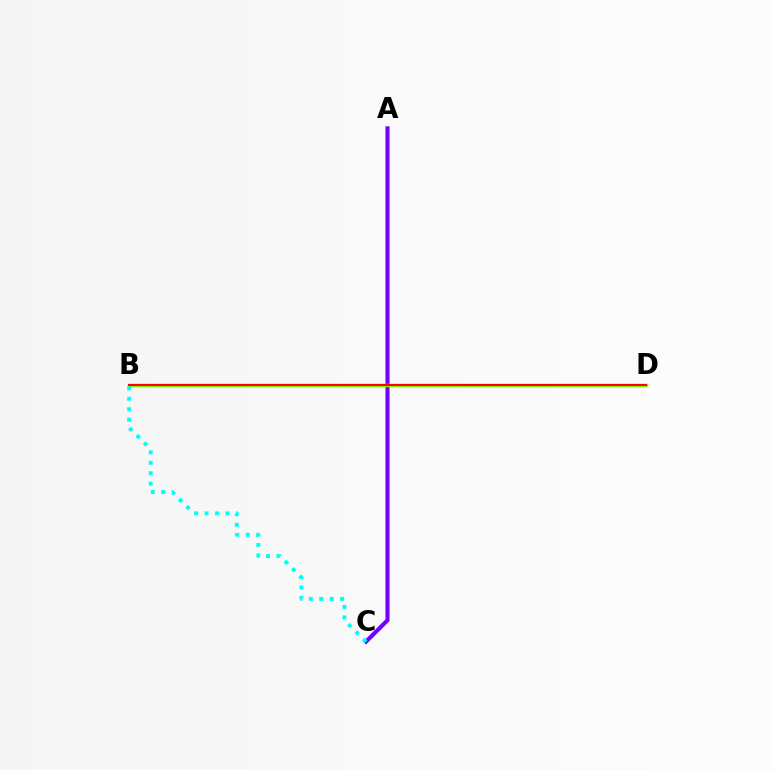{('A', 'C'): [{'color': '#7200ff', 'line_style': 'solid', 'thickness': 2.94}], ('B', 'D'): [{'color': '#84ff00', 'line_style': 'solid', 'thickness': 2.48}, {'color': '#ff0000', 'line_style': 'solid', 'thickness': 1.52}], ('B', 'C'): [{'color': '#00fff6', 'line_style': 'dotted', 'thickness': 2.83}]}